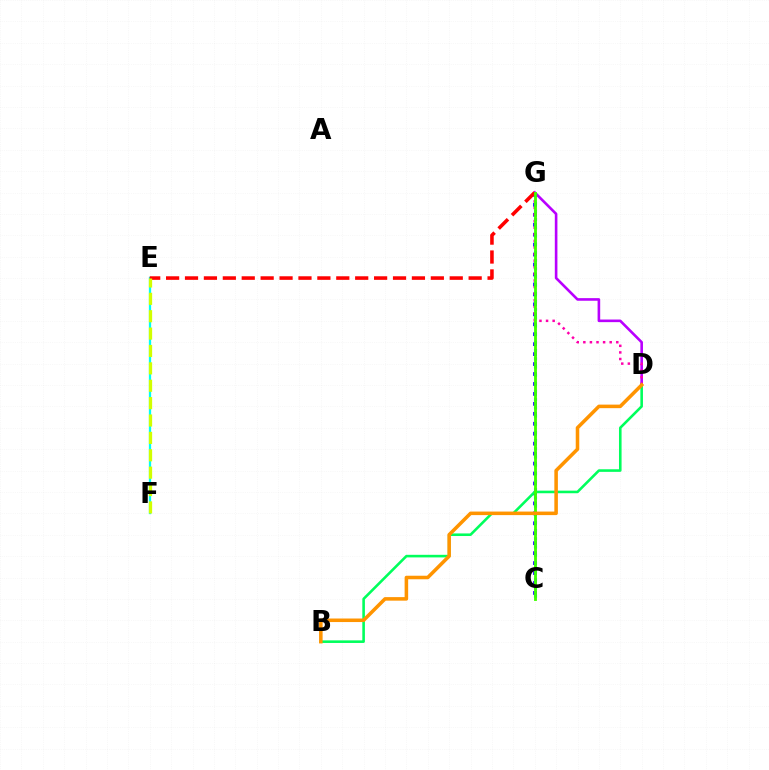{('E', 'F'): [{'color': '#00fff6', 'line_style': 'solid', 'thickness': 1.64}, {'color': '#d1ff00', 'line_style': 'dashed', 'thickness': 2.36}], ('D', 'G'): [{'color': '#b900ff', 'line_style': 'solid', 'thickness': 1.88}, {'color': '#ff00ac', 'line_style': 'dotted', 'thickness': 1.79}], ('C', 'G'): [{'color': '#2500ff', 'line_style': 'dotted', 'thickness': 2.7}, {'color': '#0074ff', 'line_style': 'dotted', 'thickness': 2.22}, {'color': '#3dff00', 'line_style': 'solid', 'thickness': 2.04}], ('B', 'D'): [{'color': '#00ff5c', 'line_style': 'solid', 'thickness': 1.86}, {'color': '#ff9400', 'line_style': 'solid', 'thickness': 2.55}], ('E', 'G'): [{'color': '#ff0000', 'line_style': 'dashed', 'thickness': 2.57}]}